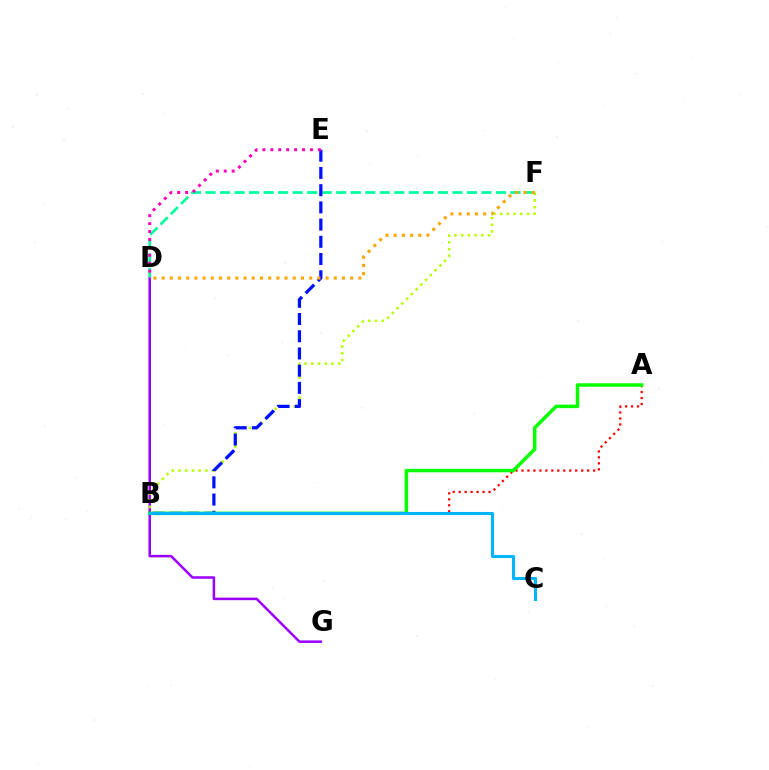{('A', 'B'): [{'color': '#ff0000', 'line_style': 'dotted', 'thickness': 1.62}, {'color': '#08ff00', 'line_style': 'solid', 'thickness': 2.51}], ('D', 'G'): [{'color': '#9b00ff', 'line_style': 'solid', 'thickness': 1.82}], ('B', 'F'): [{'color': '#b3ff00', 'line_style': 'dotted', 'thickness': 1.82}], ('D', 'F'): [{'color': '#00ff9d', 'line_style': 'dashed', 'thickness': 1.97}, {'color': '#ffa500', 'line_style': 'dotted', 'thickness': 2.23}], ('B', 'E'): [{'color': '#0010ff', 'line_style': 'dashed', 'thickness': 2.34}], ('B', 'C'): [{'color': '#00b5ff', 'line_style': 'solid', 'thickness': 2.21}], ('D', 'E'): [{'color': '#ff00bd', 'line_style': 'dotted', 'thickness': 2.15}]}